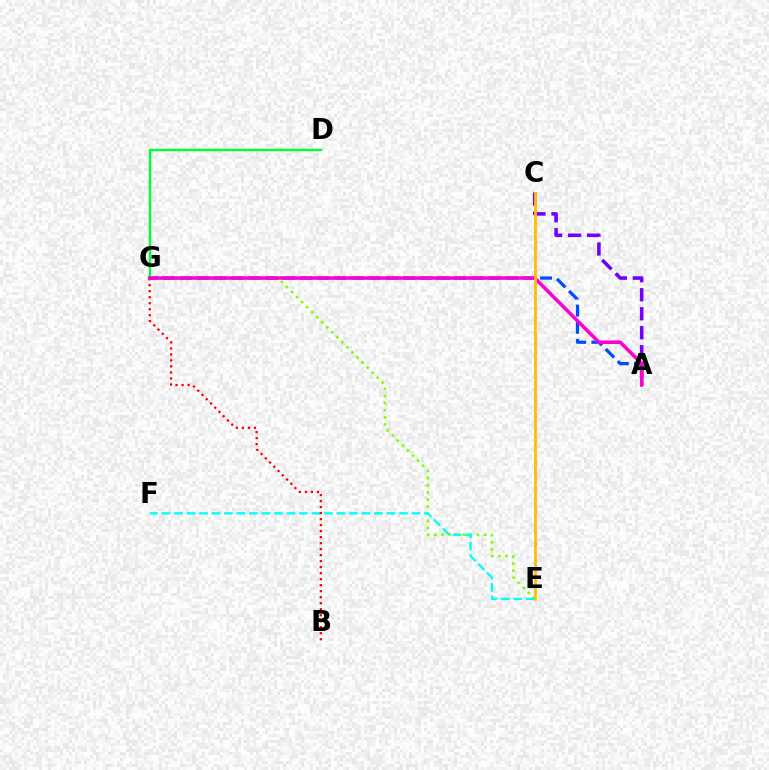{('E', 'G'): [{'color': '#84ff00', 'line_style': 'dotted', 'thickness': 1.94}], ('E', 'F'): [{'color': '#00fff6', 'line_style': 'dashed', 'thickness': 1.7}], ('A', 'G'): [{'color': '#004bff', 'line_style': 'dashed', 'thickness': 2.33}, {'color': '#ff00cf', 'line_style': 'solid', 'thickness': 2.55}], ('B', 'G'): [{'color': '#ff0000', 'line_style': 'dotted', 'thickness': 1.63}], ('A', 'C'): [{'color': '#7200ff', 'line_style': 'dashed', 'thickness': 2.58}], ('D', 'G'): [{'color': '#00ff39', 'line_style': 'solid', 'thickness': 1.72}], ('C', 'E'): [{'color': '#ffbd00', 'line_style': 'solid', 'thickness': 1.96}]}